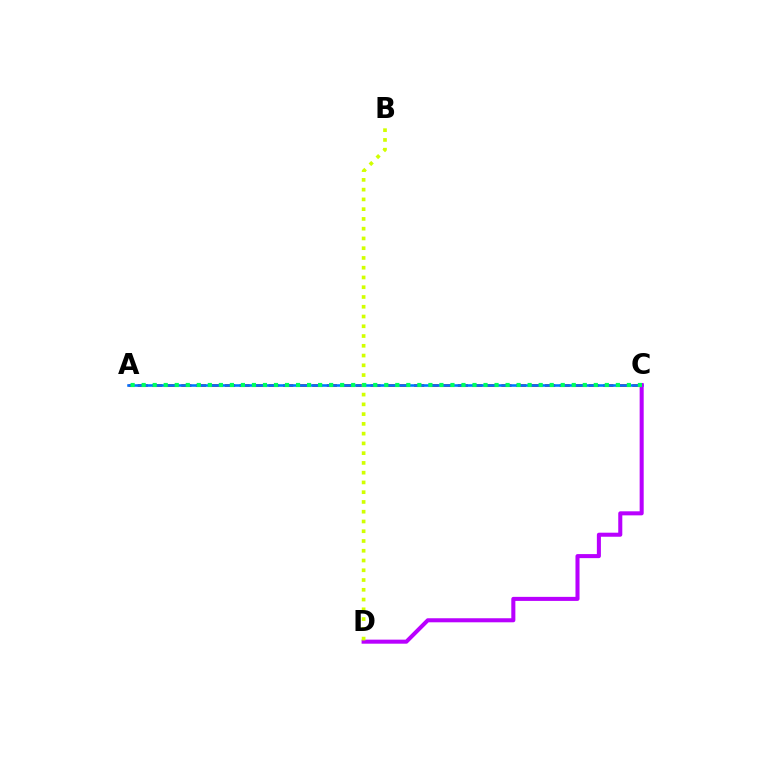{('A', 'C'): [{'color': '#ff0000', 'line_style': 'dashed', 'thickness': 1.98}, {'color': '#0074ff', 'line_style': 'solid', 'thickness': 1.84}, {'color': '#00ff5c', 'line_style': 'dotted', 'thickness': 3.0}], ('C', 'D'): [{'color': '#b900ff', 'line_style': 'solid', 'thickness': 2.91}], ('B', 'D'): [{'color': '#d1ff00', 'line_style': 'dotted', 'thickness': 2.65}]}